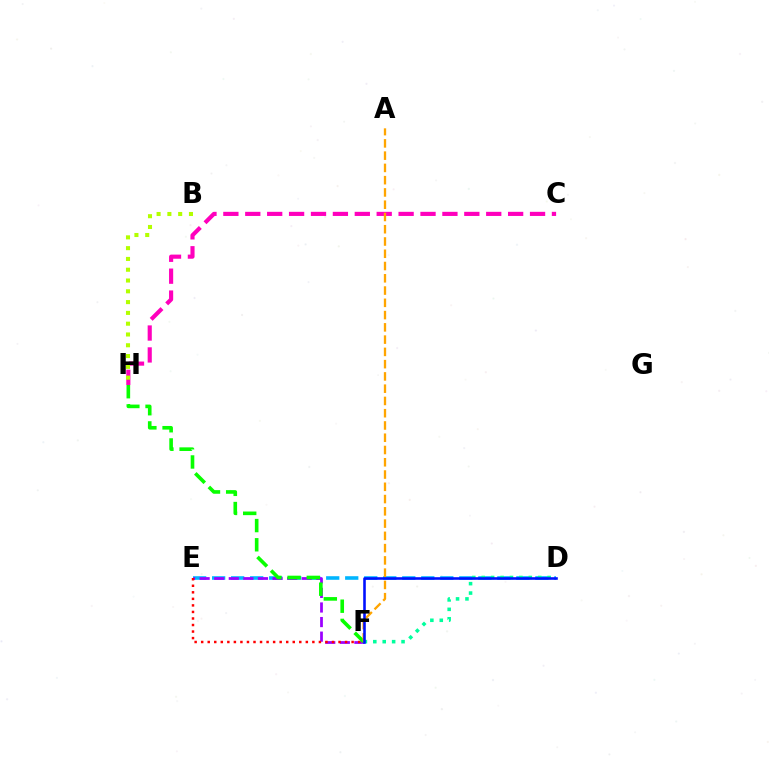{('C', 'H'): [{'color': '#ff00bd', 'line_style': 'dashed', 'thickness': 2.98}], ('D', 'E'): [{'color': '#00b5ff', 'line_style': 'dashed', 'thickness': 2.58}], ('E', 'F'): [{'color': '#9b00ff', 'line_style': 'dashed', 'thickness': 1.98}, {'color': '#ff0000', 'line_style': 'dotted', 'thickness': 1.78}], ('F', 'H'): [{'color': '#08ff00', 'line_style': 'dashed', 'thickness': 2.61}], ('A', 'F'): [{'color': '#ffa500', 'line_style': 'dashed', 'thickness': 1.67}], ('D', 'F'): [{'color': '#00ff9d', 'line_style': 'dotted', 'thickness': 2.56}, {'color': '#0010ff', 'line_style': 'solid', 'thickness': 1.86}], ('B', 'H'): [{'color': '#b3ff00', 'line_style': 'dotted', 'thickness': 2.93}]}